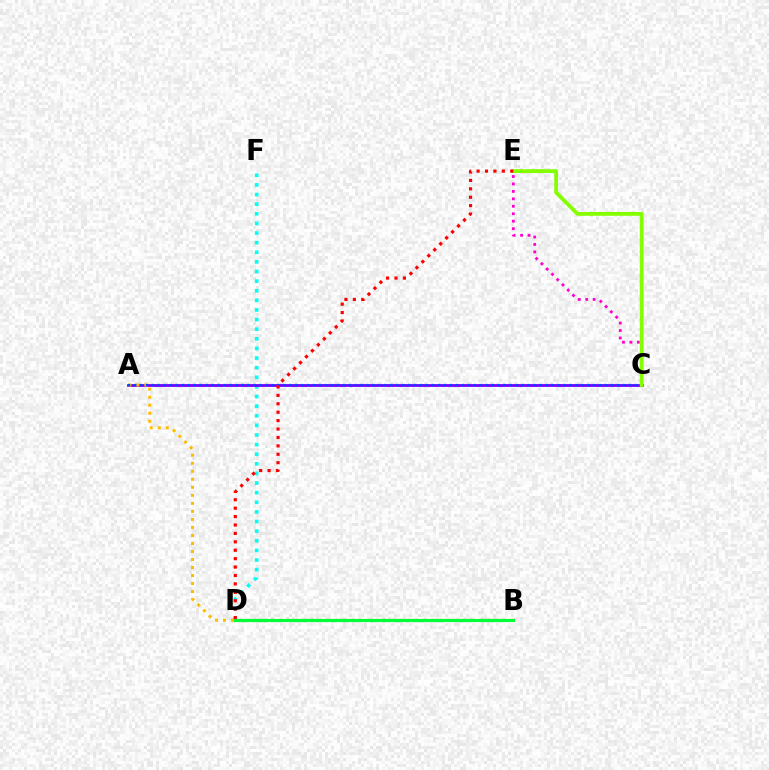{('D', 'F'): [{'color': '#00fff6', 'line_style': 'dotted', 'thickness': 2.61}], ('C', 'E'): [{'color': '#ff00cf', 'line_style': 'dotted', 'thickness': 2.02}, {'color': '#84ff00', 'line_style': 'solid', 'thickness': 2.73}], ('A', 'C'): [{'color': '#7200ff', 'line_style': 'solid', 'thickness': 2.0}, {'color': '#004bff', 'line_style': 'dotted', 'thickness': 1.62}], ('A', 'B'): [{'color': '#ffbd00', 'line_style': 'dotted', 'thickness': 2.18}], ('B', 'D'): [{'color': '#00ff39', 'line_style': 'solid', 'thickness': 2.26}], ('D', 'E'): [{'color': '#ff0000', 'line_style': 'dotted', 'thickness': 2.29}]}